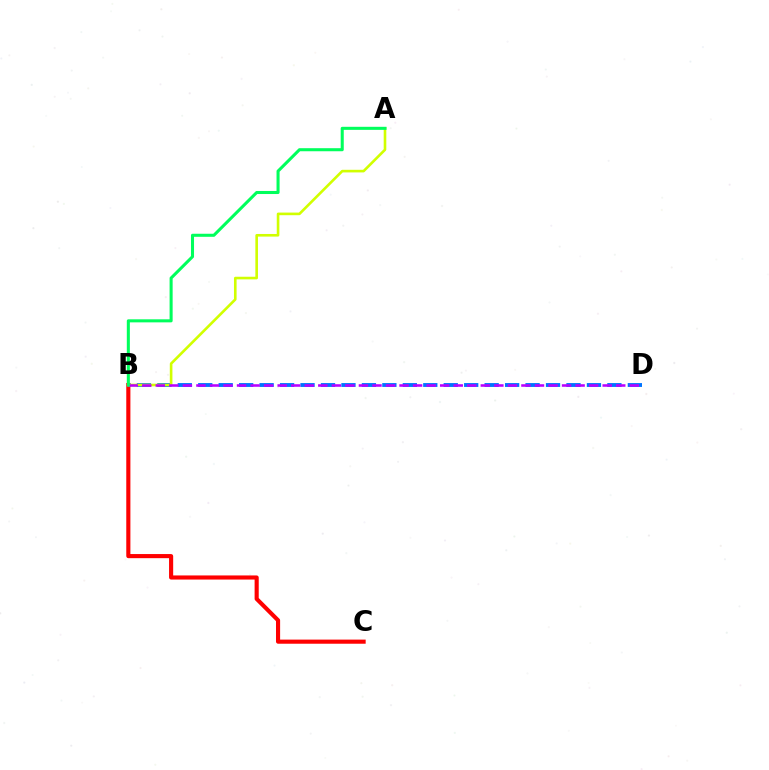{('B', 'C'): [{'color': '#ff0000', 'line_style': 'solid', 'thickness': 2.97}], ('B', 'D'): [{'color': '#0074ff', 'line_style': 'dashed', 'thickness': 2.78}, {'color': '#b900ff', 'line_style': 'dashed', 'thickness': 1.84}], ('A', 'B'): [{'color': '#d1ff00', 'line_style': 'solid', 'thickness': 1.89}, {'color': '#00ff5c', 'line_style': 'solid', 'thickness': 2.2}]}